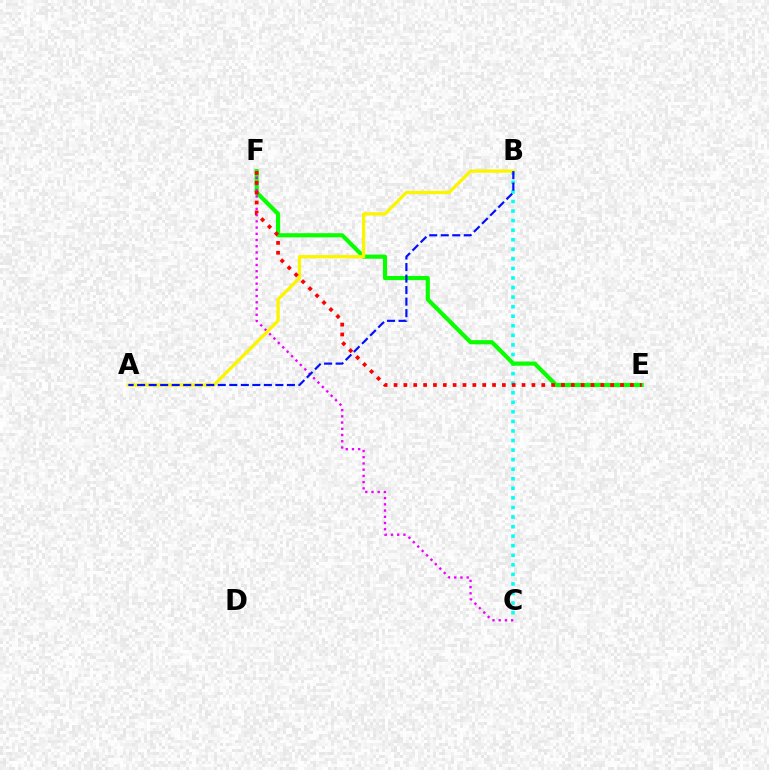{('B', 'C'): [{'color': '#00fff6', 'line_style': 'dotted', 'thickness': 2.6}], ('E', 'F'): [{'color': '#08ff00', 'line_style': 'solid', 'thickness': 2.98}, {'color': '#ff0000', 'line_style': 'dotted', 'thickness': 2.68}], ('C', 'F'): [{'color': '#ee00ff', 'line_style': 'dotted', 'thickness': 1.69}], ('A', 'B'): [{'color': '#fcf500', 'line_style': 'solid', 'thickness': 2.36}, {'color': '#0010ff', 'line_style': 'dashed', 'thickness': 1.57}]}